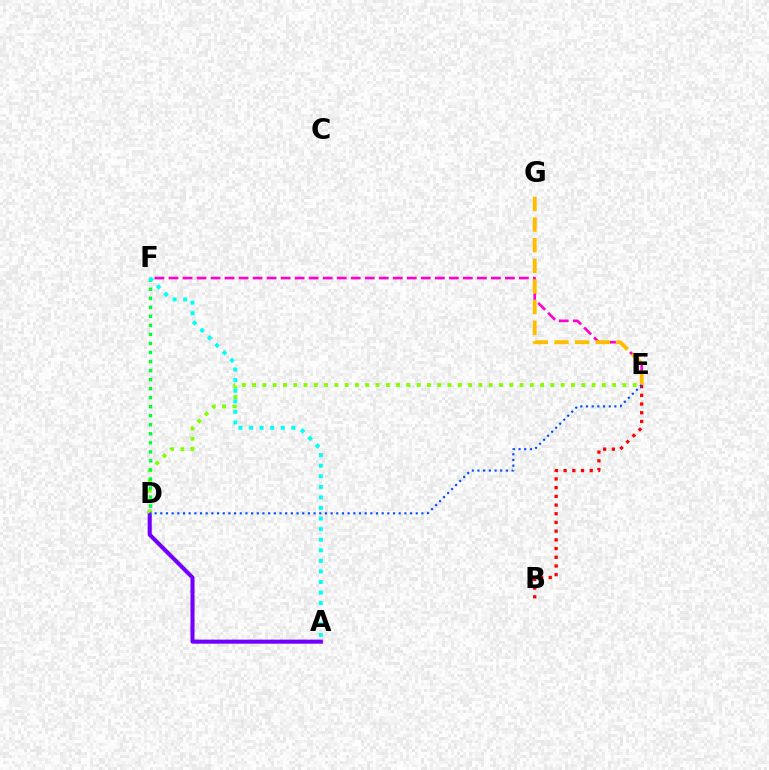{('A', 'D'): [{'color': '#7200ff', 'line_style': 'solid', 'thickness': 2.93}], ('E', 'F'): [{'color': '#ff00cf', 'line_style': 'dashed', 'thickness': 1.9}], ('B', 'E'): [{'color': '#ff0000', 'line_style': 'dotted', 'thickness': 2.36}], ('D', 'E'): [{'color': '#84ff00', 'line_style': 'dotted', 'thickness': 2.79}, {'color': '#004bff', 'line_style': 'dotted', 'thickness': 1.54}], ('D', 'F'): [{'color': '#00ff39', 'line_style': 'dotted', 'thickness': 2.45}], ('A', 'F'): [{'color': '#00fff6', 'line_style': 'dotted', 'thickness': 2.87}], ('E', 'G'): [{'color': '#ffbd00', 'line_style': 'dashed', 'thickness': 2.8}]}